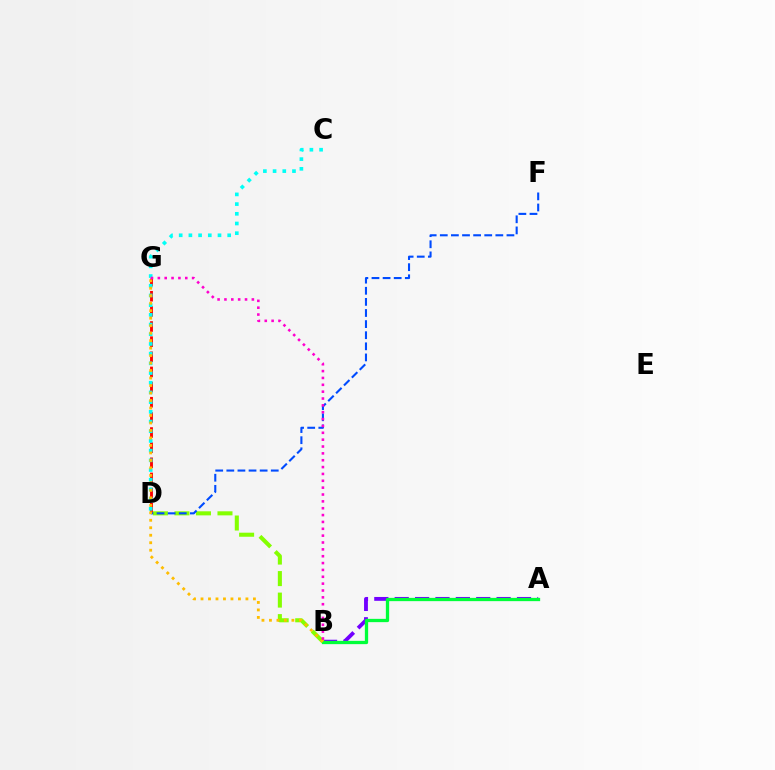{('A', 'B'): [{'color': '#7200ff', 'line_style': 'dashed', 'thickness': 2.77}, {'color': '#00ff39', 'line_style': 'solid', 'thickness': 2.37}], ('D', 'G'): [{'color': '#ff0000', 'line_style': 'dashed', 'thickness': 2.06}], ('C', 'D'): [{'color': '#00fff6', 'line_style': 'dotted', 'thickness': 2.64}], ('B', 'D'): [{'color': '#84ff00', 'line_style': 'dashed', 'thickness': 2.92}], ('D', 'F'): [{'color': '#004bff', 'line_style': 'dashed', 'thickness': 1.51}], ('B', 'G'): [{'color': '#ffbd00', 'line_style': 'dotted', 'thickness': 2.03}, {'color': '#ff00cf', 'line_style': 'dotted', 'thickness': 1.86}]}